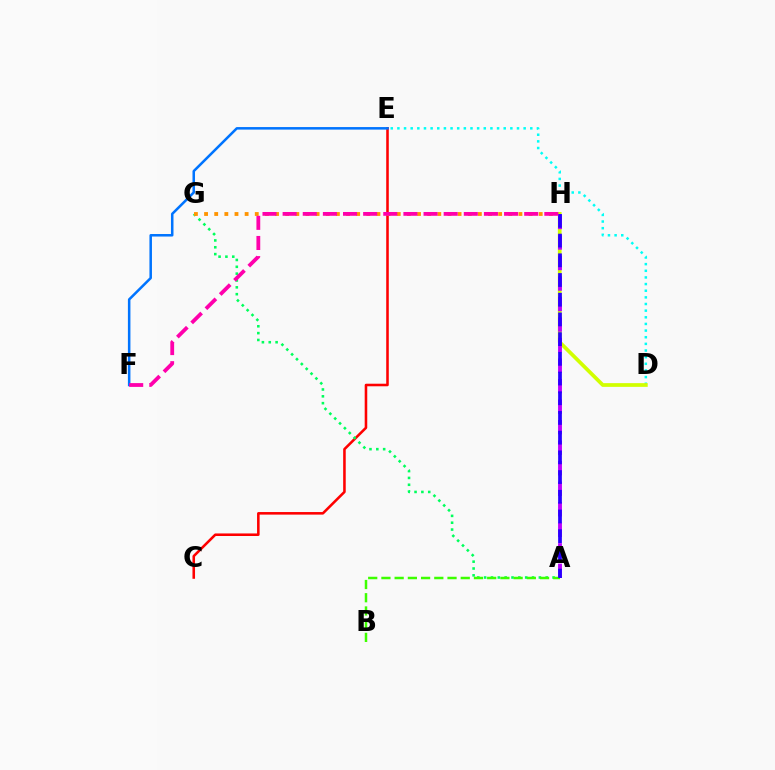{('C', 'E'): [{'color': '#ff0000', 'line_style': 'solid', 'thickness': 1.85}], ('D', 'E'): [{'color': '#00fff6', 'line_style': 'dotted', 'thickness': 1.81}], ('A', 'G'): [{'color': '#00ff5c', 'line_style': 'dotted', 'thickness': 1.86}], ('E', 'F'): [{'color': '#0074ff', 'line_style': 'solid', 'thickness': 1.82}], ('G', 'H'): [{'color': '#ff9400', 'line_style': 'dotted', 'thickness': 2.76}], ('D', 'H'): [{'color': '#d1ff00', 'line_style': 'solid', 'thickness': 2.68}], ('A', 'H'): [{'color': '#b900ff', 'line_style': 'dashed', 'thickness': 2.79}, {'color': '#2500ff', 'line_style': 'dashed', 'thickness': 2.68}], ('A', 'B'): [{'color': '#3dff00', 'line_style': 'dashed', 'thickness': 1.8}], ('F', 'H'): [{'color': '#ff00ac', 'line_style': 'dashed', 'thickness': 2.73}]}